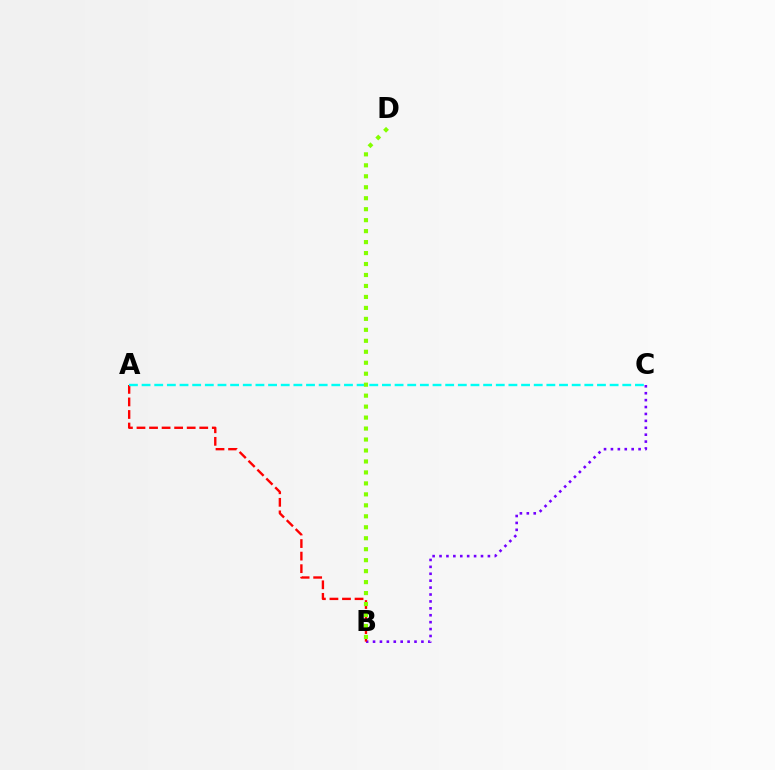{('B', 'C'): [{'color': '#7200ff', 'line_style': 'dotted', 'thickness': 1.88}], ('A', 'B'): [{'color': '#ff0000', 'line_style': 'dashed', 'thickness': 1.71}], ('A', 'C'): [{'color': '#00fff6', 'line_style': 'dashed', 'thickness': 1.72}], ('B', 'D'): [{'color': '#84ff00', 'line_style': 'dotted', 'thickness': 2.98}]}